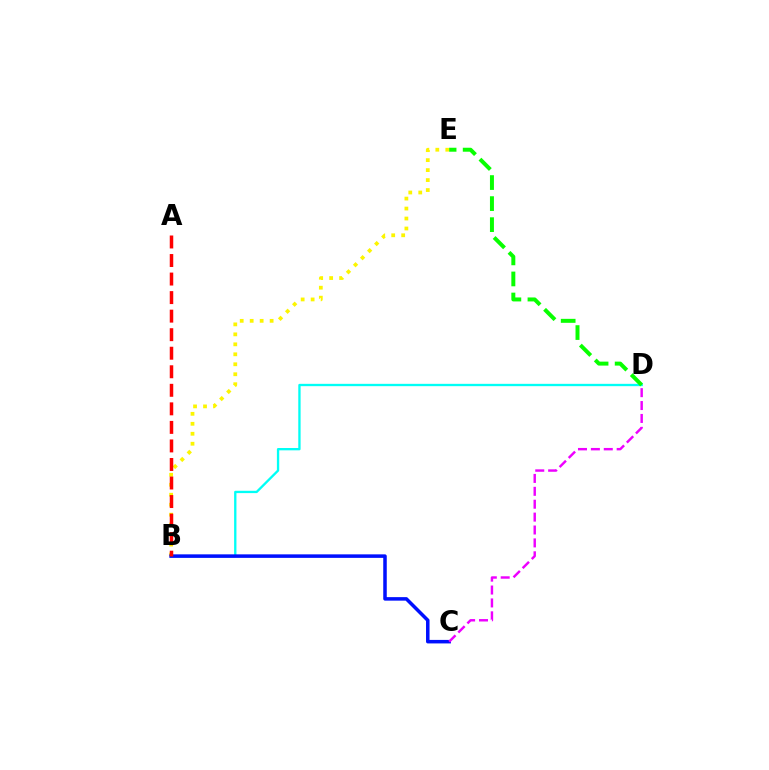{('B', 'D'): [{'color': '#00fff6', 'line_style': 'solid', 'thickness': 1.68}], ('B', 'E'): [{'color': '#fcf500', 'line_style': 'dotted', 'thickness': 2.71}], ('D', 'E'): [{'color': '#08ff00', 'line_style': 'dashed', 'thickness': 2.86}], ('B', 'C'): [{'color': '#0010ff', 'line_style': 'solid', 'thickness': 2.53}], ('C', 'D'): [{'color': '#ee00ff', 'line_style': 'dashed', 'thickness': 1.75}], ('A', 'B'): [{'color': '#ff0000', 'line_style': 'dashed', 'thickness': 2.52}]}